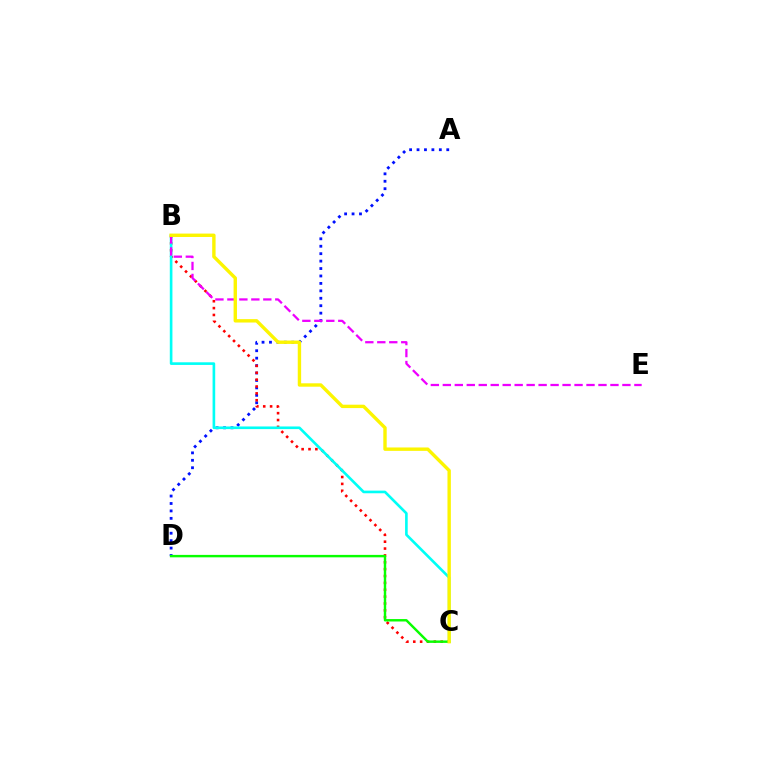{('A', 'D'): [{'color': '#0010ff', 'line_style': 'dotted', 'thickness': 2.02}], ('B', 'C'): [{'color': '#ff0000', 'line_style': 'dotted', 'thickness': 1.87}, {'color': '#00fff6', 'line_style': 'solid', 'thickness': 1.9}, {'color': '#fcf500', 'line_style': 'solid', 'thickness': 2.44}], ('B', 'E'): [{'color': '#ee00ff', 'line_style': 'dashed', 'thickness': 1.63}], ('C', 'D'): [{'color': '#08ff00', 'line_style': 'solid', 'thickness': 1.75}]}